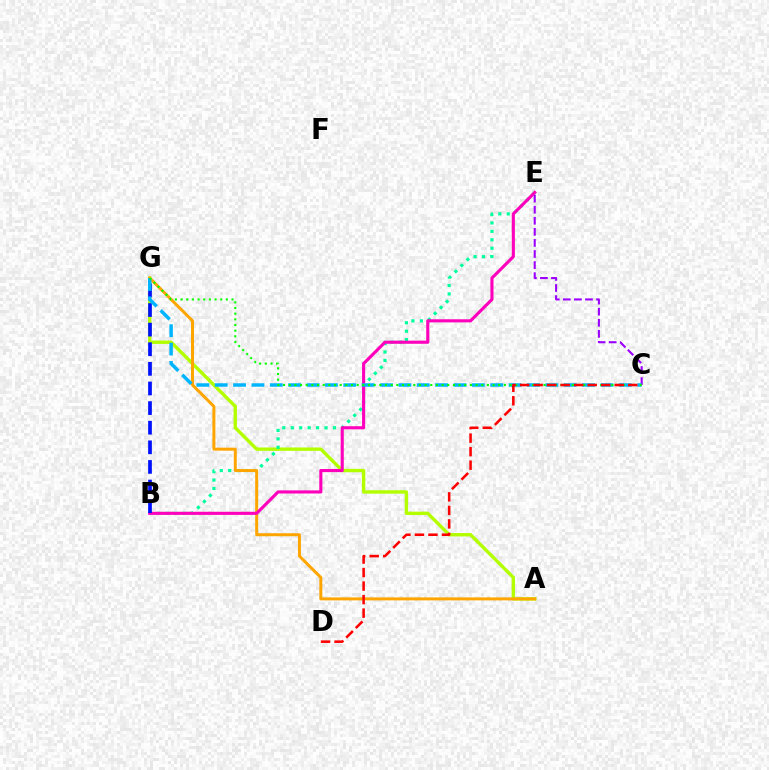{('A', 'G'): [{'color': '#b3ff00', 'line_style': 'solid', 'thickness': 2.44}, {'color': '#ffa500', 'line_style': 'solid', 'thickness': 2.14}], ('B', 'E'): [{'color': '#00ff9d', 'line_style': 'dotted', 'thickness': 2.29}, {'color': '#ff00bd', 'line_style': 'solid', 'thickness': 2.25}], ('C', 'E'): [{'color': '#9b00ff', 'line_style': 'dashed', 'thickness': 1.5}], ('B', 'G'): [{'color': '#0010ff', 'line_style': 'dashed', 'thickness': 2.66}], ('C', 'G'): [{'color': '#00b5ff', 'line_style': 'dashed', 'thickness': 2.5}, {'color': '#08ff00', 'line_style': 'dotted', 'thickness': 1.54}], ('C', 'D'): [{'color': '#ff0000', 'line_style': 'dashed', 'thickness': 1.84}]}